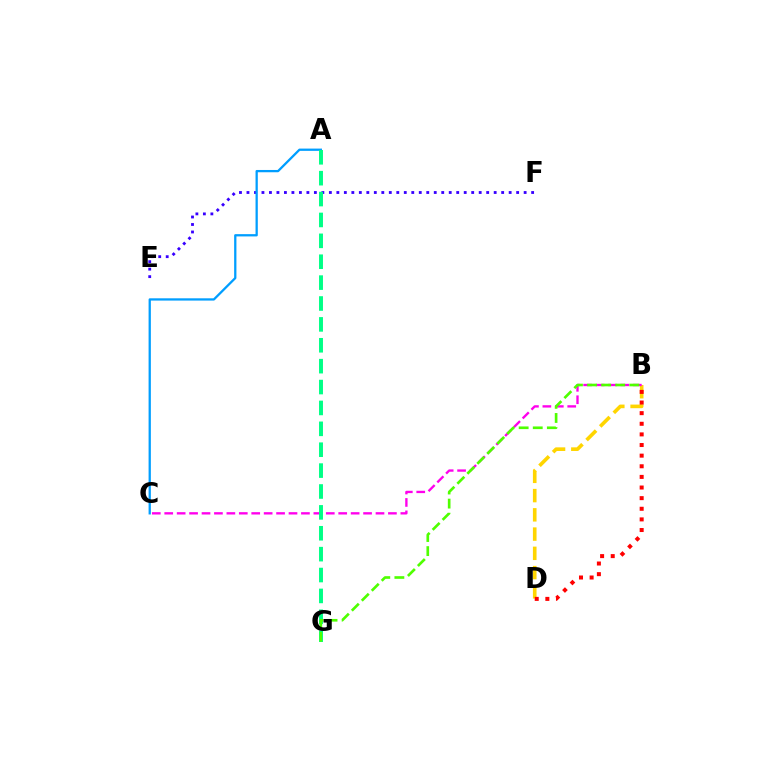{('B', 'D'): [{'color': '#ffd500', 'line_style': 'dashed', 'thickness': 2.61}, {'color': '#ff0000', 'line_style': 'dotted', 'thickness': 2.89}], ('E', 'F'): [{'color': '#3700ff', 'line_style': 'dotted', 'thickness': 2.04}], ('A', 'C'): [{'color': '#009eff', 'line_style': 'solid', 'thickness': 1.64}], ('B', 'C'): [{'color': '#ff00ed', 'line_style': 'dashed', 'thickness': 1.69}], ('A', 'G'): [{'color': '#00ff86', 'line_style': 'dashed', 'thickness': 2.84}], ('B', 'G'): [{'color': '#4fff00', 'line_style': 'dashed', 'thickness': 1.91}]}